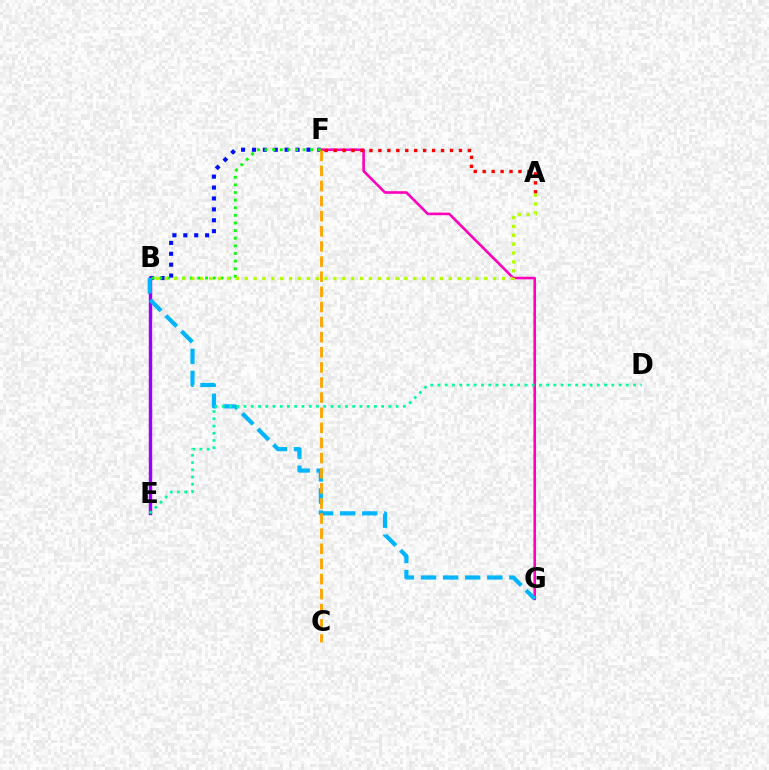{('B', 'F'): [{'color': '#0010ff', 'line_style': 'dotted', 'thickness': 2.96}, {'color': '#08ff00', 'line_style': 'dotted', 'thickness': 2.07}], ('F', 'G'): [{'color': '#ff00bd', 'line_style': 'solid', 'thickness': 1.87}], ('A', 'F'): [{'color': '#ff0000', 'line_style': 'dotted', 'thickness': 2.43}], ('B', 'E'): [{'color': '#9b00ff', 'line_style': 'solid', 'thickness': 2.46}], ('B', 'G'): [{'color': '#00b5ff', 'line_style': 'dashed', 'thickness': 3.0}], ('D', 'E'): [{'color': '#00ff9d', 'line_style': 'dotted', 'thickness': 1.97}], ('A', 'B'): [{'color': '#b3ff00', 'line_style': 'dotted', 'thickness': 2.41}], ('C', 'F'): [{'color': '#ffa500', 'line_style': 'dashed', 'thickness': 2.05}]}